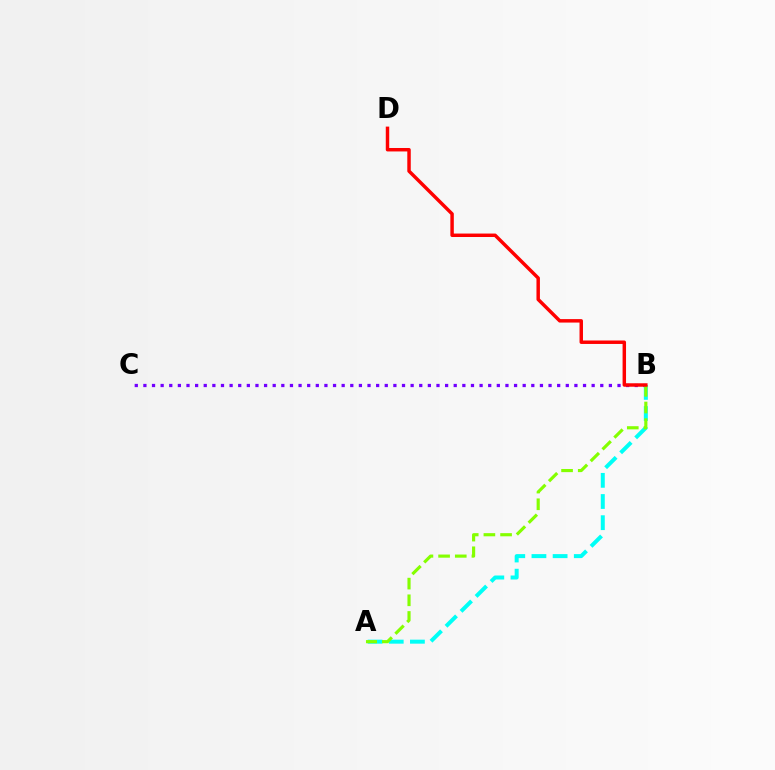{('B', 'C'): [{'color': '#7200ff', 'line_style': 'dotted', 'thickness': 2.34}], ('A', 'B'): [{'color': '#00fff6', 'line_style': 'dashed', 'thickness': 2.88}, {'color': '#84ff00', 'line_style': 'dashed', 'thickness': 2.26}], ('B', 'D'): [{'color': '#ff0000', 'line_style': 'solid', 'thickness': 2.49}]}